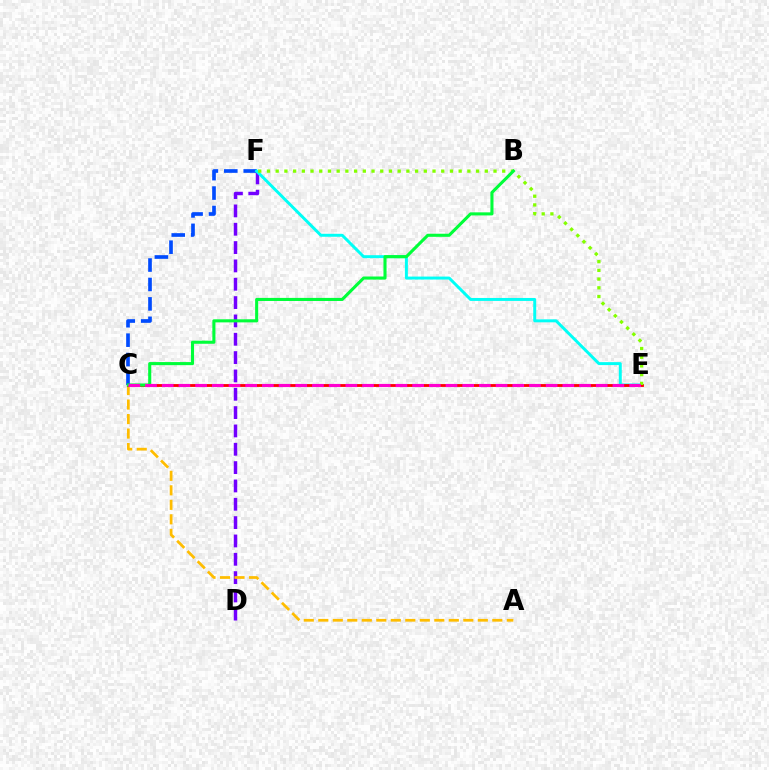{('D', 'F'): [{'color': '#7200ff', 'line_style': 'dashed', 'thickness': 2.49}], ('C', 'F'): [{'color': '#004bff', 'line_style': 'dashed', 'thickness': 2.64}], ('E', 'F'): [{'color': '#00fff6', 'line_style': 'solid', 'thickness': 2.13}, {'color': '#84ff00', 'line_style': 'dotted', 'thickness': 2.37}], ('A', 'C'): [{'color': '#ffbd00', 'line_style': 'dashed', 'thickness': 1.97}], ('C', 'E'): [{'color': '#ff0000', 'line_style': 'solid', 'thickness': 2.04}, {'color': '#ff00cf', 'line_style': 'dashed', 'thickness': 2.27}], ('B', 'C'): [{'color': '#00ff39', 'line_style': 'solid', 'thickness': 2.22}]}